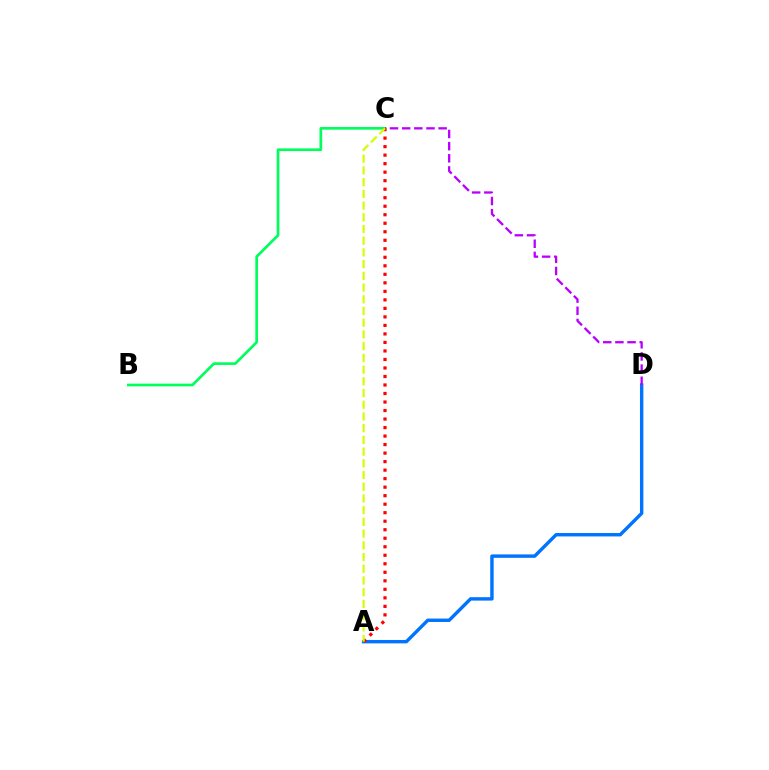{('A', 'D'): [{'color': '#0074ff', 'line_style': 'solid', 'thickness': 2.45}], ('B', 'C'): [{'color': '#00ff5c', 'line_style': 'solid', 'thickness': 1.94}], ('C', 'D'): [{'color': '#b900ff', 'line_style': 'dashed', 'thickness': 1.65}], ('A', 'C'): [{'color': '#ff0000', 'line_style': 'dotted', 'thickness': 2.31}, {'color': '#d1ff00', 'line_style': 'dashed', 'thickness': 1.59}]}